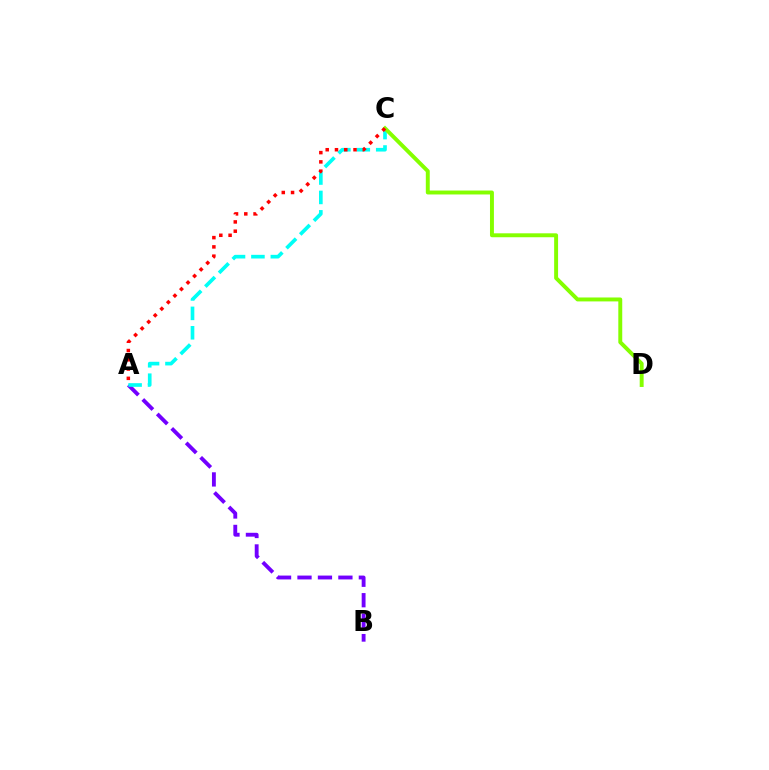{('A', 'B'): [{'color': '#7200ff', 'line_style': 'dashed', 'thickness': 2.78}], ('A', 'C'): [{'color': '#00fff6', 'line_style': 'dashed', 'thickness': 2.64}, {'color': '#ff0000', 'line_style': 'dotted', 'thickness': 2.52}], ('C', 'D'): [{'color': '#84ff00', 'line_style': 'solid', 'thickness': 2.83}]}